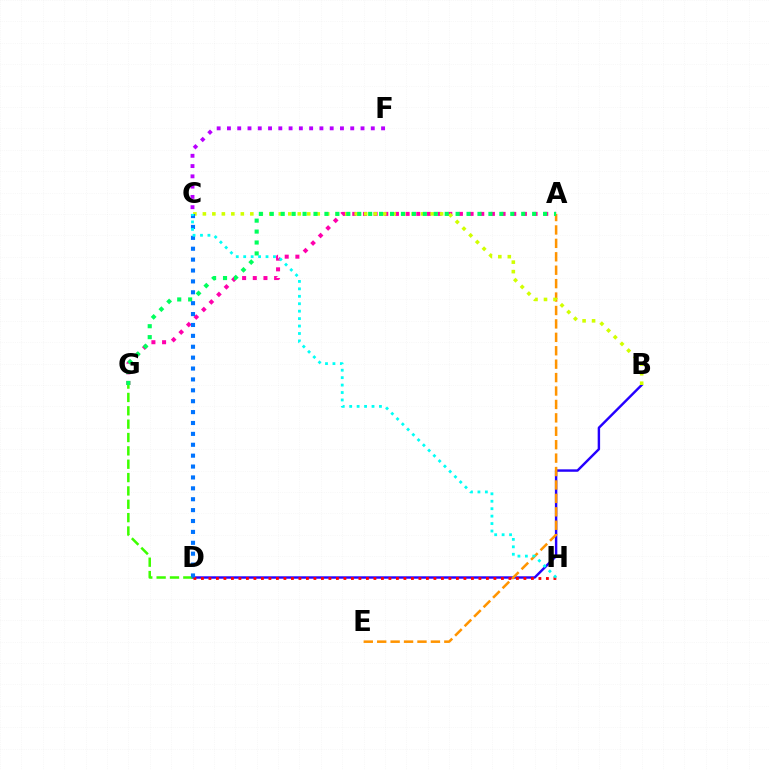{('C', 'F'): [{'color': '#b900ff', 'line_style': 'dotted', 'thickness': 2.79}], ('B', 'D'): [{'color': '#2500ff', 'line_style': 'solid', 'thickness': 1.75}], ('D', 'G'): [{'color': '#3dff00', 'line_style': 'dashed', 'thickness': 1.81}], ('A', 'G'): [{'color': '#ff00ac', 'line_style': 'dotted', 'thickness': 2.9}, {'color': '#00ff5c', 'line_style': 'dotted', 'thickness': 2.97}], ('A', 'E'): [{'color': '#ff9400', 'line_style': 'dashed', 'thickness': 1.82}], ('B', 'C'): [{'color': '#d1ff00', 'line_style': 'dotted', 'thickness': 2.58}], ('D', 'H'): [{'color': '#ff0000', 'line_style': 'dotted', 'thickness': 2.04}], ('C', 'D'): [{'color': '#0074ff', 'line_style': 'dotted', 'thickness': 2.96}], ('C', 'H'): [{'color': '#00fff6', 'line_style': 'dotted', 'thickness': 2.02}]}